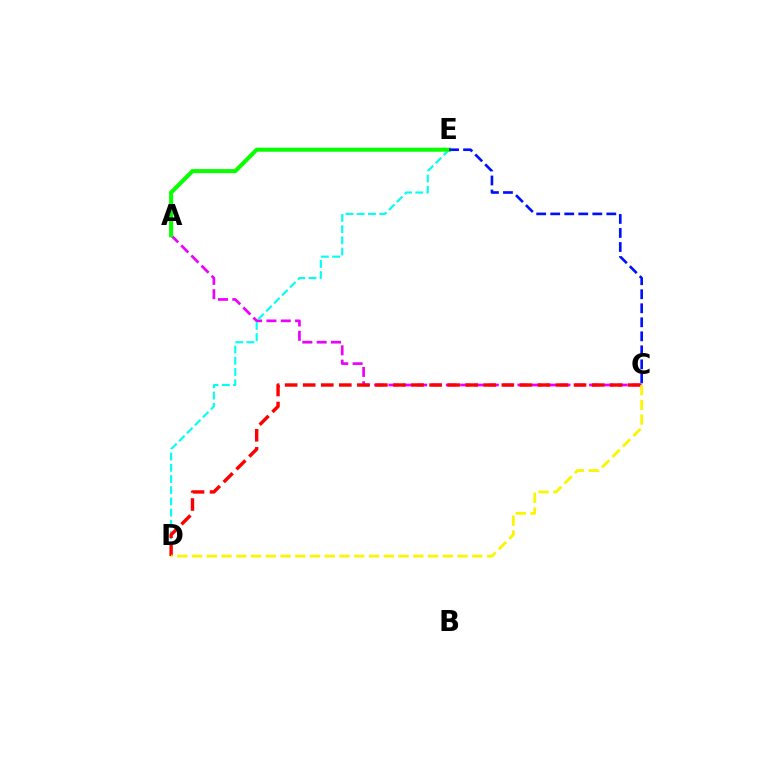{('A', 'C'): [{'color': '#ee00ff', 'line_style': 'dashed', 'thickness': 1.95}], ('D', 'E'): [{'color': '#00fff6', 'line_style': 'dashed', 'thickness': 1.53}], ('C', 'D'): [{'color': '#ff0000', 'line_style': 'dashed', 'thickness': 2.45}, {'color': '#fcf500', 'line_style': 'dashed', 'thickness': 2.0}], ('A', 'E'): [{'color': '#08ff00', 'line_style': 'solid', 'thickness': 2.91}], ('C', 'E'): [{'color': '#0010ff', 'line_style': 'dashed', 'thickness': 1.91}]}